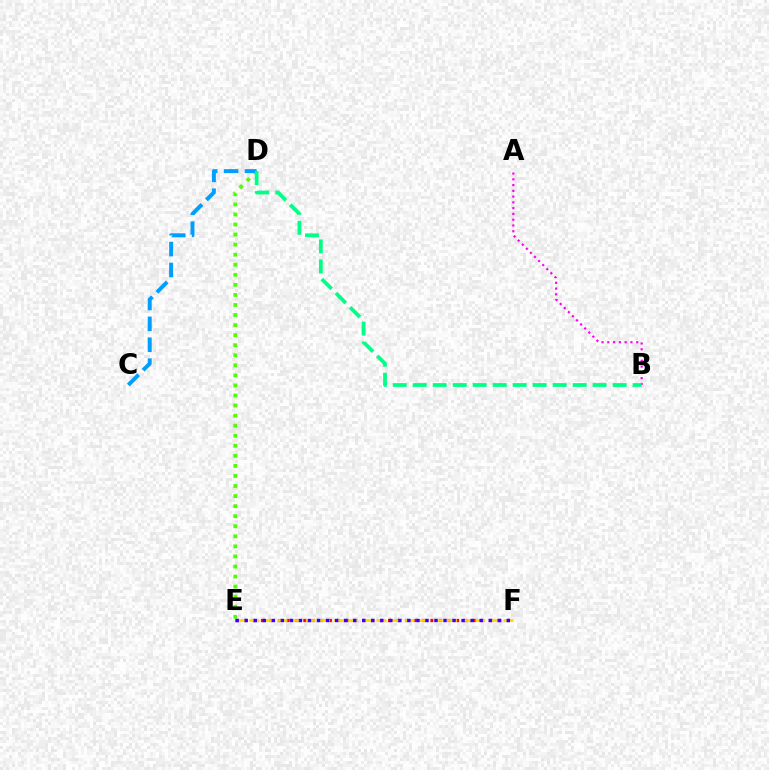{('A', 'B'): [{'color': '#ff00ed', 'line_style': 'dotted', 'thickness': 1.57}], ('E', 'F'): [{'color': '#ff0000', 'line_style': 'dotted', 'thickness': 2.3}, {'color': '#ffd500', 'line_style': 'dashed', 'thickness': 1.92}, {'color': '#3700ff', 'line_style': 'dotted', 'thickness': 2.46}], ('D', 'E'): [{'color': '#4fff00', 'line_style': 'dotted', 'thickness': 2.73}], ('C', 'D'): [{'color': '#009eff', 'line_style': 'dashed', 'thickness': 2.84}], ('B', 'D'): [{'color': '#00ff86', 'line_style': 'dashed', 'thickness': 2.72}]}